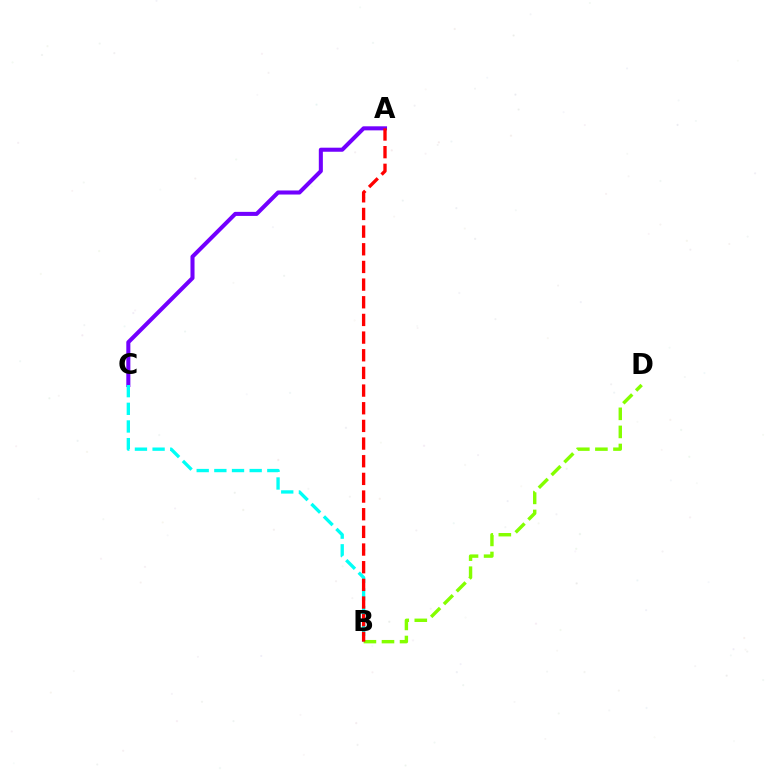{('A', 'C'): [{'color': '#7200ff', 'line_style': 'solid', 'thickness': 2.92}], ('B', 'C'): [{'color': '#00fff6', 'line_style': 'dashed', 'thickness': 2.4}], ('B', 'D'): [{'color': '#84ff00', 'line_style': 'dashed', 'thickness': 2.45}], ('A', 'B'): [{'color': '#ff0000', 'line_style': 'dashed', 'thickness': 2.4}]}